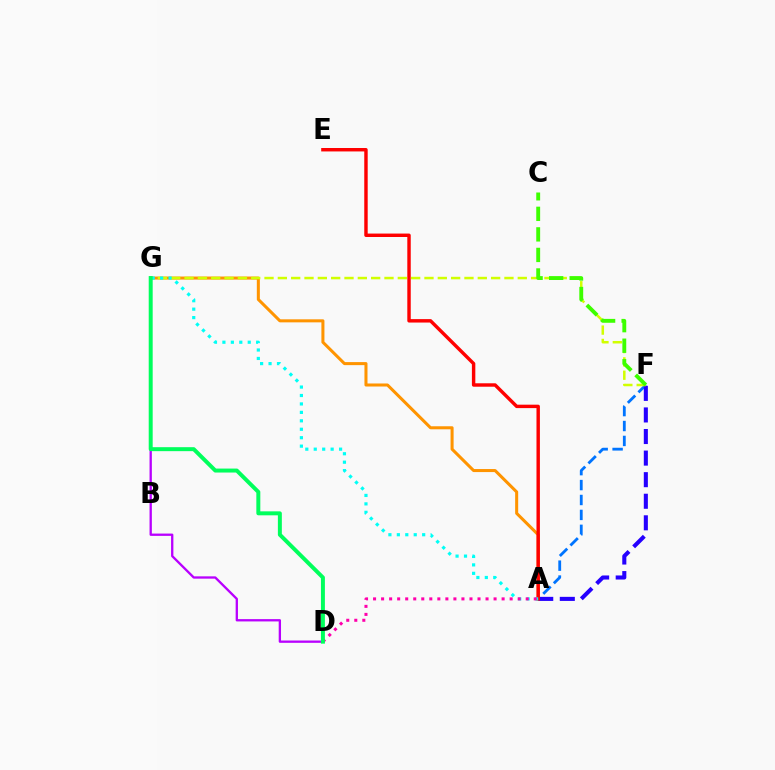{('A', 'G'): [{'color': '#ff9400', 'line_style': 'solid', 'thickness': 2.19}, {'color': '#00fff6', 'line_style': 'dotted', 'thickness': 2.29}], ('A', 'F'): [{'color': '#0074ff', 'line_style': 'dashed', 'thickness': 2.03}, {'color': '#2500ff', 'line_style': 'dashed', 'thickness': 2.93}], ('F', 'G'): [{'color': '#d1ff00', 'line_style': 'dashed', 'thickness': 1.81}], ('C', 'F'): [{'color': '#3dff00', 'line_style': 'dashed', 'thickness': 2.79}], ('A', 'E'): [{'color': '#ff0000', 'line_style': 'solid', 'thickness': 2.47}], ('D', 'G'): [{'color': '#b900ff', 'line_style': 'solid', 'thickness': 1.66}, {'color': '#00ff5c', 'line_style': 'solid', 'thickness': 2.86}], ('A', 'D'): [{'color': '#ff00ac', 'line_style': 'dotted', 'thickness': 2.18}]}